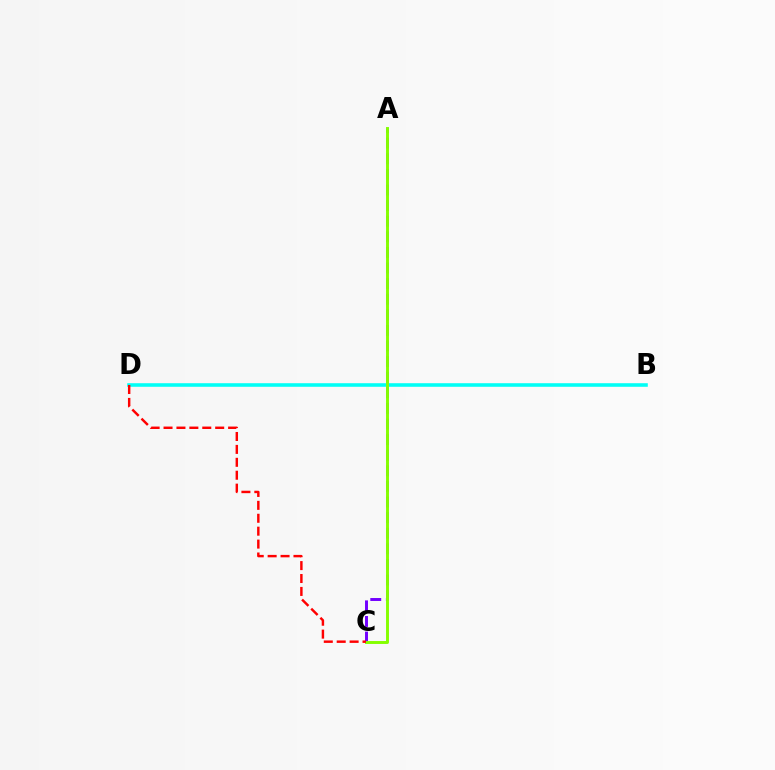{('B', 'D'): [{'color': '#00fff6', 'line_style': 'solid', 'thickness': 2.57}], ('A', 'C'): [{'color': '#7200ff', 'line_style': 'dashed', 'thickness': 2.12}, {'color': '#84ff00', 'line_style': 'solid', 'thickness': 2.1}], ('C', 'D'): [{'color': '#ff0000', 'line_style': 'dashed', 'thickness': 1.75}]}